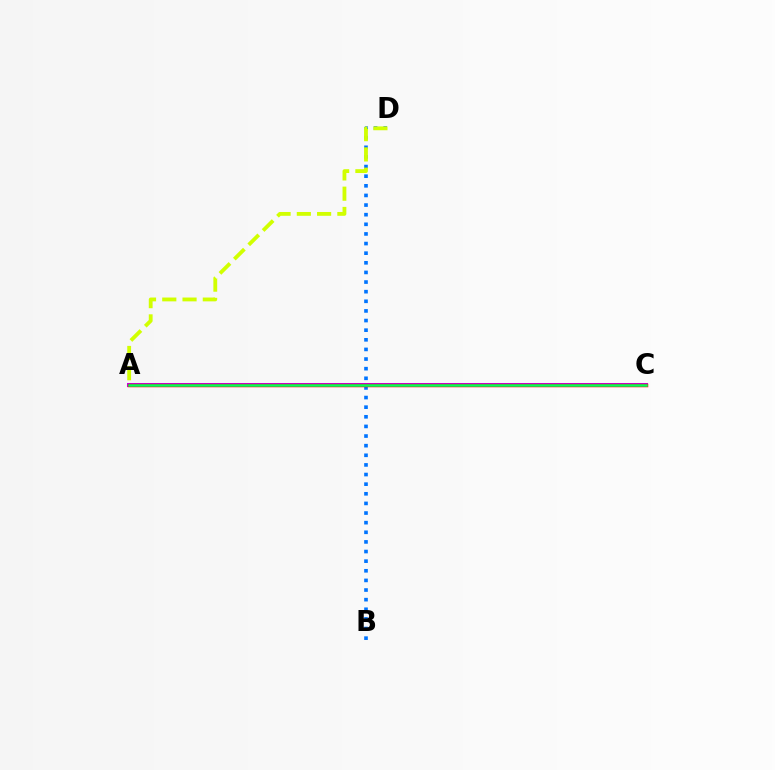{('A', 'C'): [{'color': '#b900ff', 'line_style': 'solid', 'thickness': 2.9}, {'color': '#ff0000', 'line_style': 'solid', 'thickness': 2.51}, {'color': '#00ff5c', 'line_style': 'solid', 'thickness': 1.81}], ('B', 'D'): [{'color': '#0074ff', 'line_style': 'dotted', 'thickness': 2.61}], ('A', 'D'): [{'color': '#d1ff00', 'line_style': 'dashed', 'thickness': 2.75}]}